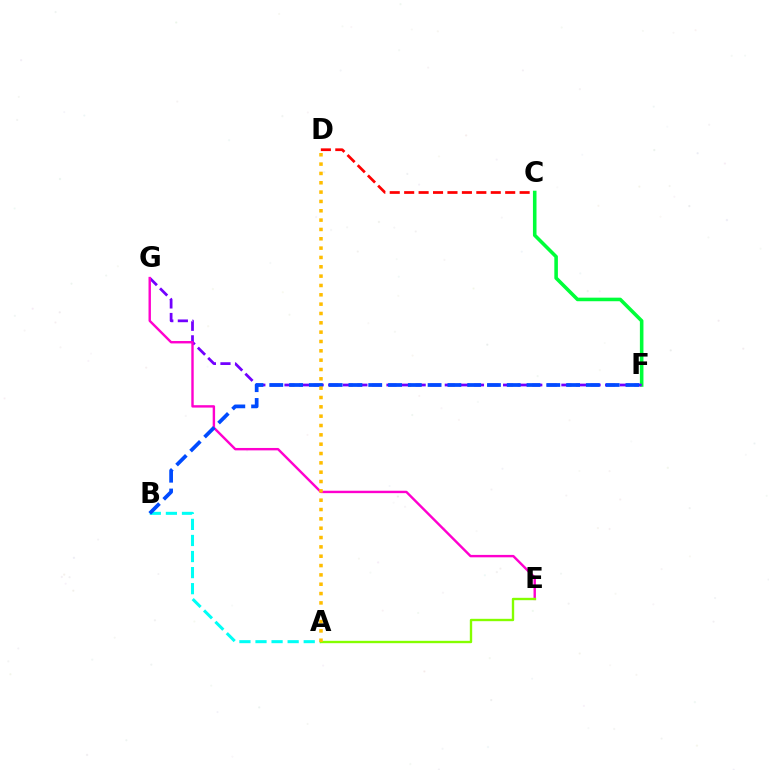{('C', 'D'): [{'color': '#ff0000', 'line_style': 'dashed', 'thickness': 1.96}], ('A', 'B'): [{'color': '#00fff6', 'line_style': 'dashed', 'thickness': 2.18}], ('C', 'F'): [{'color': '#00ff39', 'line_style': 'solid', 'thickness': 2.57}], ('F', 'G'): [{'color': '#7200ff', 'line_style': 'dashed', 'thickness': 1.98}], ('E', 'G'): [{'color': '#ff00cf', 'line_style': 'solid', 'thickness': 1.74}], ('A', 'E'): [{'color': '#84ff00', 'line_style': 'solid', 'thickness': 1.7}], ('B', 'F'): [{'color': '#004bff', 'line_style': 'dashed', 'thickness': 2.69}], ('A', 'D'): [{'color': '#ffbd00', 'line_style': 'dotted', 'thickness': 2.54}]}